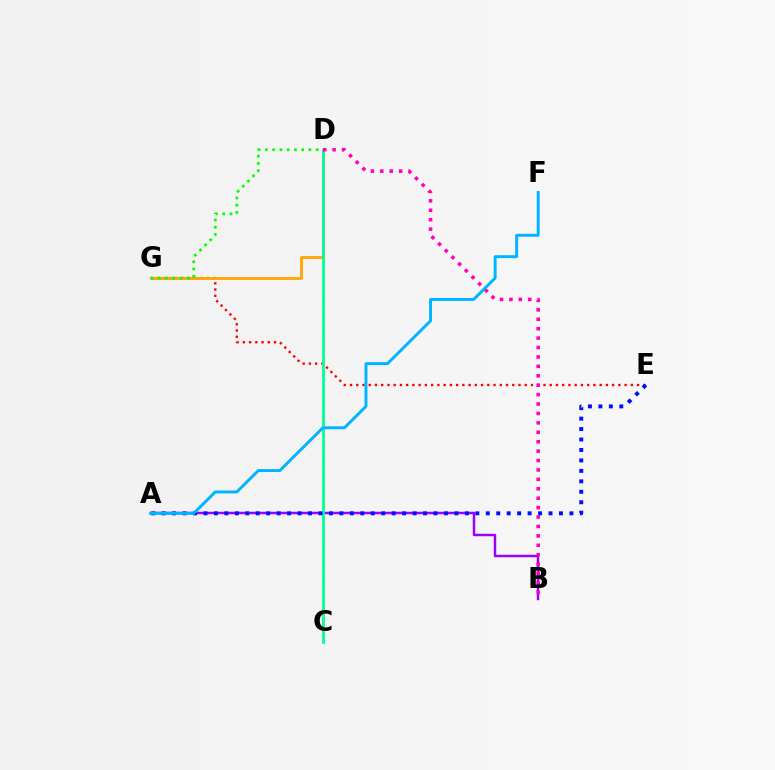{('C', 'D'): [{'color': '#b3ff00', 'line_style': 'dashed', 'thickness': 1.98}, {'color': '#00ff9d', 'line_style': 'solid', 'thickness': 1.94}], ('A', 'B'): [{'color': '#9b00ff', 'line_style': 'solid', 'thickness': 1.77}], ('E', 'G'): [{'color': '#ff0000', 'line_style': 'dotted', 'thickness': 1.7}], ('D', 'G'): [{'color': '#ffa500', 'line_style': 'solid', 'thickness': 2.04}, {'color': '#08ff00', 'line_style': 'dotted', 'thickness': 1.97}], ('B', 'D'): [{'color': '#ff00bd', 'line_style': 'dotted', 'thickness': 2.56}], ('A', 'E'): [{'color': '#0010ff', 'line_style': 'dotted', 'thickness': 2.84}], ('A', 'F'): [{'color': '#00b5ff', 'line_style': 'solid', 'thickness': 2.12}]}